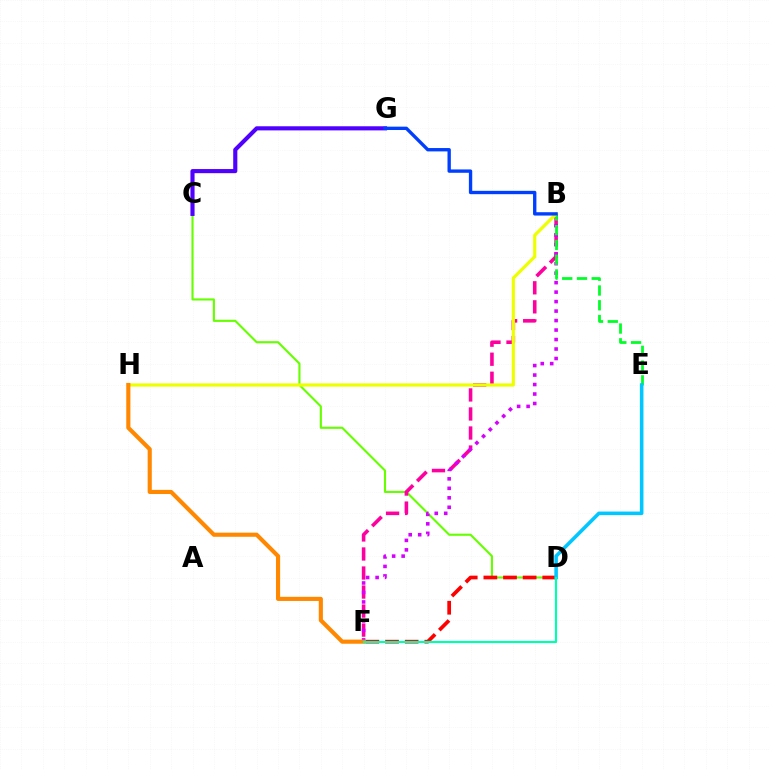{('C', 'D'): [{'color': '#66ff00', 'line_style': 'solid', 'thickness': 1.53}], ('B', 'F'): [{'color': '#ff00a0', 'line_style': 'dashed', 'thickness': 2.59}, {'color': '#d600ff', 'line_style': 'dotted', 'thickness': 2.58}], ('D', 'F'): [{'color': '#ff0000', 'line_style': 'dashed', 'thickness': 2.67}, {'color': '#00ffaf', 'line_style': 'solid', 'thickness': 1.57}], ('B', 'E'): [{'color': '#00ff27', 'line_style': 'dashed', 'thickness': 2.01}], ('B', 'H'): [{'color': '#eeff00', 'line_style': 'solid', 'thickness': 2.3}], ('D', 'E'): [{'color': '#00c7ff', 'line_style': 'solid', 'thickness': 2.56}], ('C', 'G'): [{'color': '#4f00ff', 'line_style': 'solid', 'thickness': 2.97}], ('F', 'H'): [{'color': '#ff8800', 'line_style': 'solid', 'thickness': 2.97}], ('B', 'G'): [{'color': '#003fff', 'line_style': 'solid', 'thickness': 2.41}]}